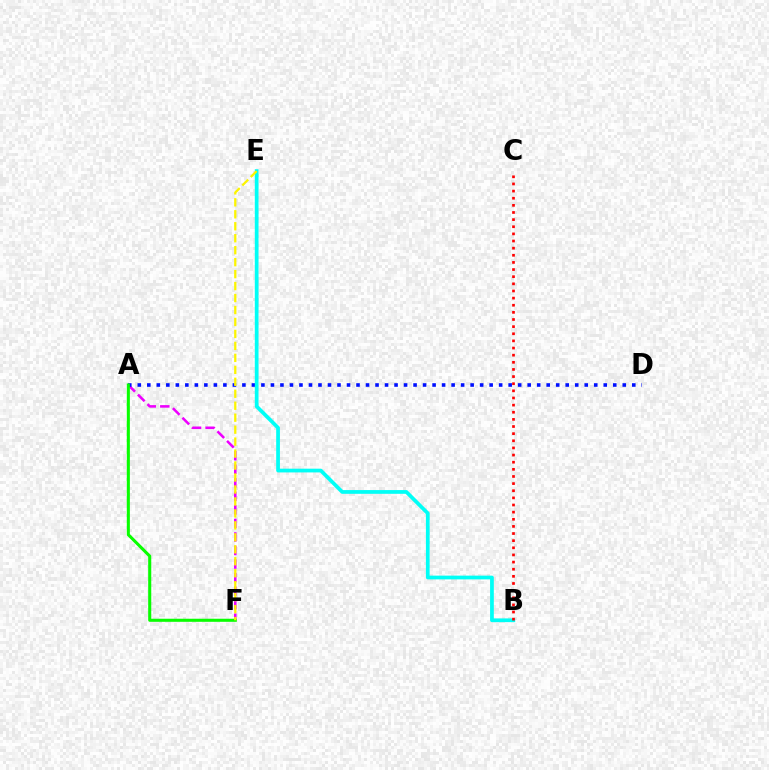{('A', 'F'): [{'color': '#ee00ff', 'line_style': 'dashed', 'thickness': 1.84}, {'color': '#08ff00', 'line_style': 'solid', 'thickness': 2.21}], ('A', 'D'): [{'color': '#0010ff', 'line_style': 'dotted', 'thickness': 2.58}], ('B', 'E'): [{'color': '#00fff6', 'line_style': 'solid', 'thickness': 2.69}], ('B', 'C'): [{'color': '#ff0000', 'line_style': 'dotted', 'thickness': 1.94}], ('E', 'F'): [{'color': '#fcf500', 'line_style': 'dashed', 'thickness': 1.63}]}